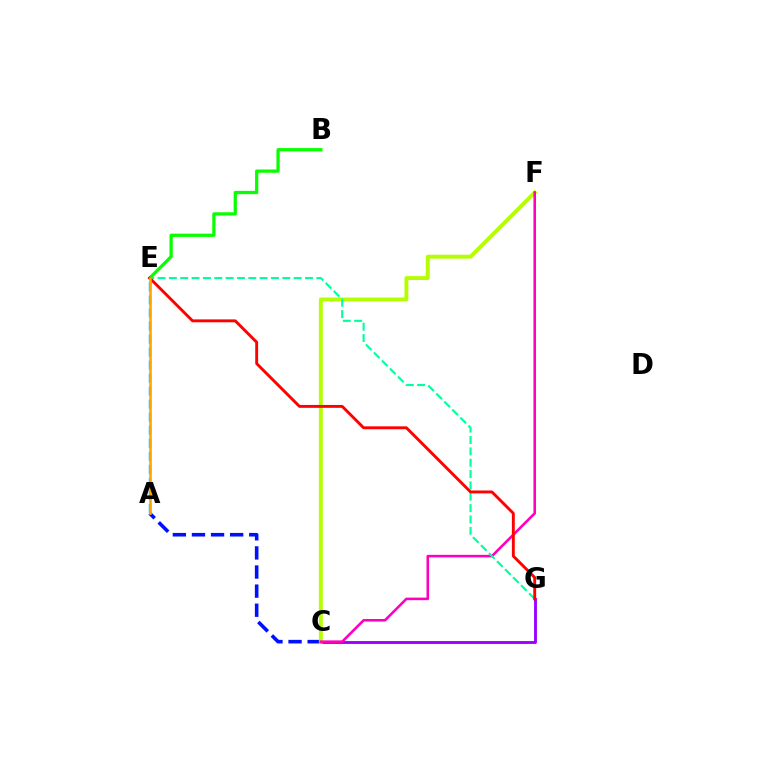{('B', 'E'): [{'color': '#08ff00', 'line_style': 'solid', 'thickness': 2.34}], ('A', 'C'): [{'color': '#0010ff', 'line_style': 'dashed', 'thickness': 2.6}], ('C', 'G'): [{'color': '#9b00ff', 'line_style': 'solid', 'thickness': 2.06}], ('C', 'F'): [{'color': '#b3ff00', 'line_style': 'solid', 'thickness': 2.8}, {'color': '#ff00bd', 'line_style': 'solid', 'thickness': 1.86}], ('E', 'G'): [{'color': '#00ff9d', 'line_style': 'dashed', 'thickness': 1.54}, {'color': '#ff0000', 'line_style': 'solid', 'thickness': 2.08}], ('A', 'E'): [{'color': '#00b5ff', 'line_style': 'dashed', 'thickness': 1.77}, {'color': '#ffa500', 'line_style': 'solid', 'thickness': 1.87}]}